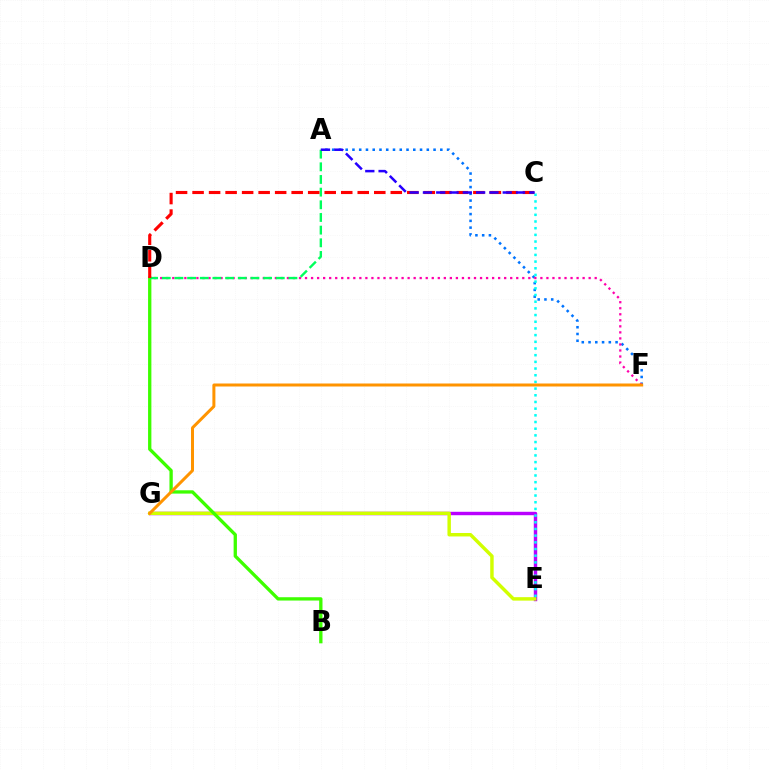{('A', 'F'): [{'color': '#0074ff', 'line_style': 'dotted', 'thickness': 1.84}], ('D', 'F'): [{'color': '#ff00ac', 'line_style': 'dotted', 'thickness': 1.64}], ('E', 'G'): [{'color': '#b900ff', 'line_style': 'solid', 'thickness': 2.46}, {'color': '#d1ff00', 'line_style': 'solid', 'thickness': 2.49}], ('B', 'D'): [{'color': '#3dff00', 'line_style': 'solid', 'thickness': 2.39}], ('A', 'D'): [{'color': '#00ff5c', 'line_style': 'dashed', 'thickness': 1.72}], ('C', 'E'): [{'color': '#00fff6', 'line_style': 'dotted', 'thickness': 1.82}], ('F', 'G'): [{'color': '#ff9400', 'line_style': 'solid', 'thickness': 2.16}], ('C', 'D'): [{'color': '#ff0000', 'line_style': 'dashed', 'thickness': 2.24}], ('A', 'C'): [{'color': '#2500ff', 'line_style': 'dashed', 'thickness': 1.81}]}